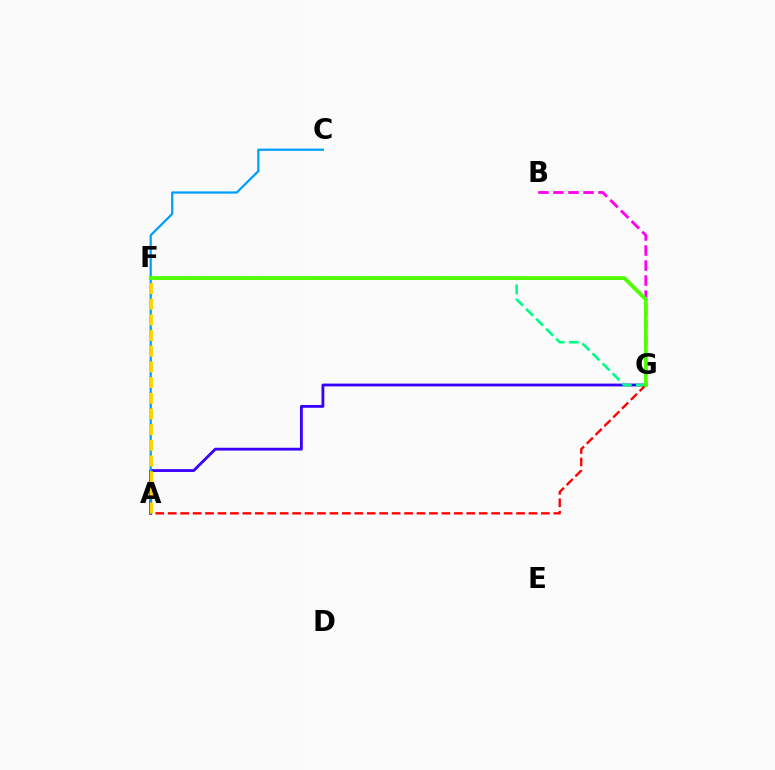{('A', 'G'): [{'color': '#3700ff', 'line_style': 'solid', 'thickness': 2.02}, {'color': '#ff0000', 'line_style': 'dashed', 'thickness': 1.69}], ('A', 'C'): [{'color': '#009eff', 'line_style': 'solid', 'thickness': 1.61}], ('B', 'G'): [{'color': '#ff00ed', 'line_style': 'dashed', 'thickness': 2.04}], ('F', 'G'): [{'color': '#00ff86', 'line_style': 'dashed', 'thickness': 1.92}, {'color': '#4fff00', 'line_style': 'solid', 'thickness': 2.73}], ('A', 'F'): [{'color': '#ffd500', 'line_style': 'dashed', 'thickness': 2.13}]}